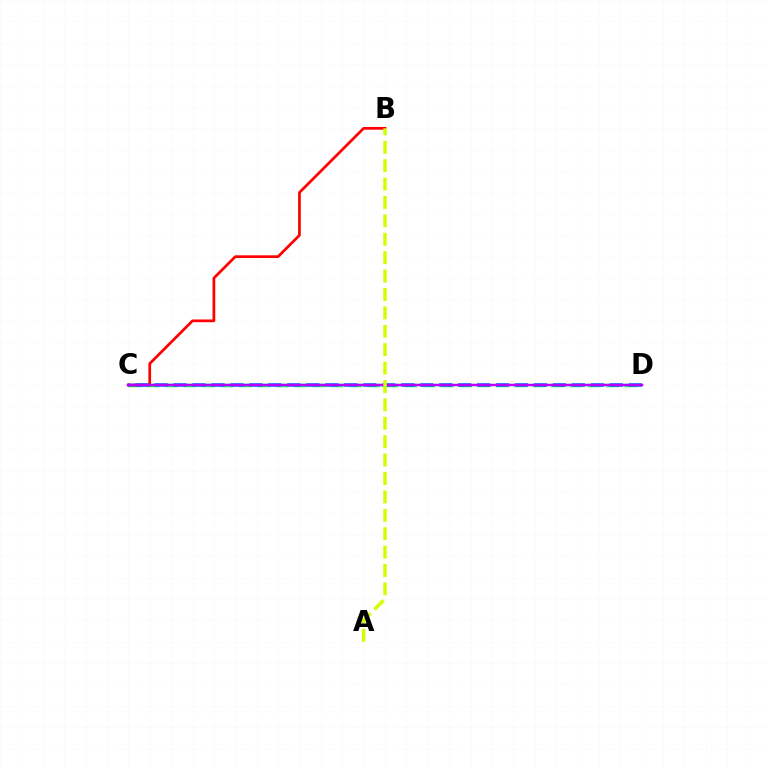{('C', 'D'): [{'color': '#00ff5c', 'line_style': 'dashed', 'thickness': 2.5}, {'color': '#0074ff', 'line_style': 'dashed', 'thickness': 2.58}, {'color': '#b900ff', 'line_style': 'solid', 'thickness': 1.76}], ('B', 'C'): [{'color': '#ff0000', 'line_style': 'solid', 'thickness': 1.96}], ('A', 'B'): [{'color': '#d1ff00', 'line_style': 'dashed', 'thickness': 2.5}]}